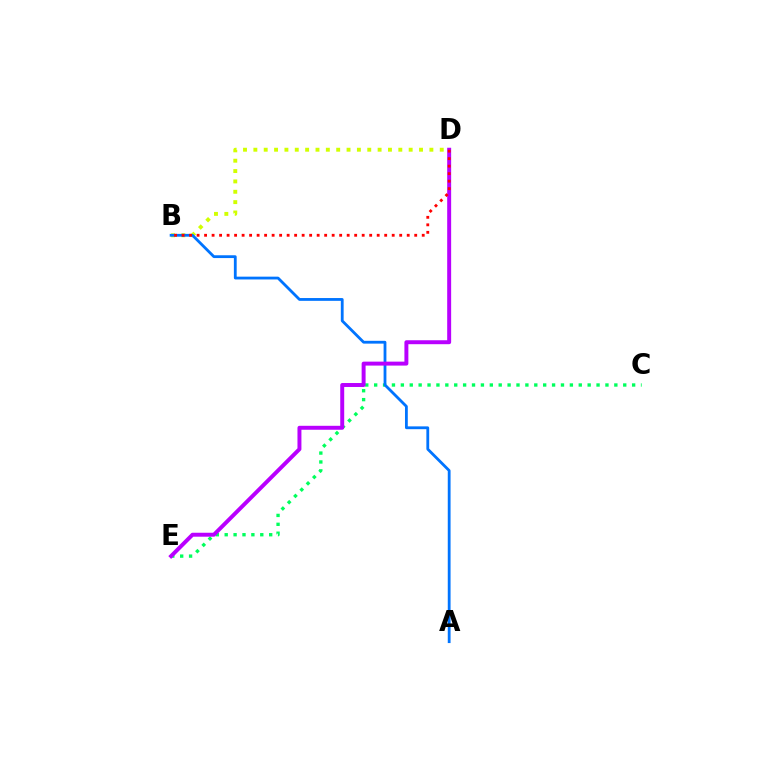{('C', 'E'): [{'color': '#00ff5c', 'line_style': 'dotted', 'thickness': 2.42}], ('B', 'D'): [{'color': '#d1ff00', 'line_style': 'dotted', 'thickness': 2.81}, {'color': '#ff0000', 'line_style': 'dotted', 'thickness': 2.04}], ('A', 'B'): [{'color': '#0074ff', 'line_style': 'solid', 'thickness': 2.02}], ('D', 'E'): [{'color': '#b900ff', 'line_style': 'solid', 'thickness': 2.85}]}